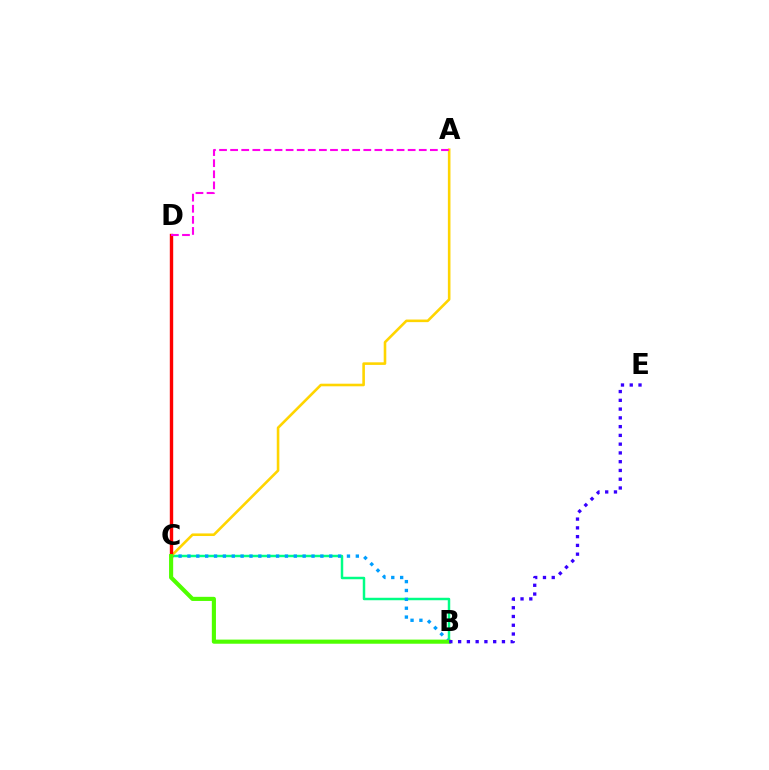{('B', 'C'): [{'color': '#00ff86', 'line_style': 'solid', 'thickness': 1.78}, {'color': '#009eff', 'line_style': 'dotted', 'thickness': 2.41}, {'color': '#4fff00', 'line_style': 'solid', 'thickness': 2.97}], ('A', 'C'): [{'color': '#ffd500', 'line_style': 'solid', 'thickness': 1.87}], ('C', 'D'): [{'color': '#ff0000', 'line_style': 'solid', 'thickness': 2.44}], ('A', 'D'): [{'color': '#ff00ed', 'line_style': 'dashed', 'thickness': 1.51}], ('B', 'E'): [{'color': '#3700ff', 'line_style': 'dotted', 'thickness': 2.38}]}